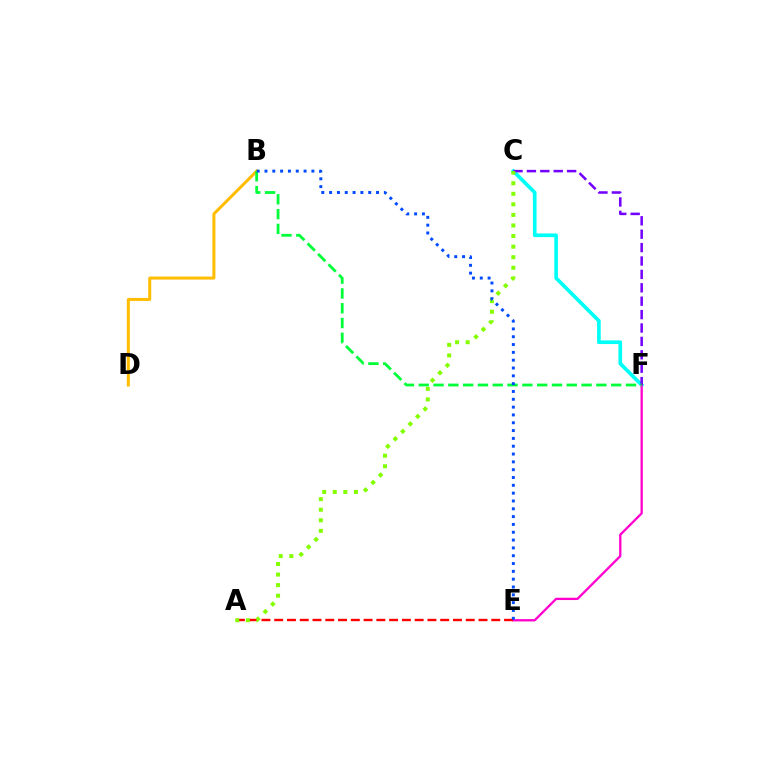{('C', 'F'): [{'color': '#00fff6', 'line_style': 'solid', 'thickness': 2.64}, {'color': '#7200ff', 'line_style': 'dashed', 'thickness': 1.82}], ('E', 'F'): [{'color': '#ff00cf', 'line_style': 'solid', 'thickness': 1.67}], ('B', 'D'): [{'color': '#ffbd00', 'line_style': 'solid', 'thickness': 2.17}], ('A', 'E'): [{'color': '#ff0000', 'line_style': 'dashed', 'thickness': 1.73}], ('B', 'F'): [{'color': '#00ff39', 'line_style': 'dashed', 'thickness': 2.01}], ('A', 'C'): [{'color': '#84ff00', 'line_style': 'dotted', 'thickness': 2.87}], ('B', 'E'): [{'color': '#004bff', 'line_style': 'dotted', 'thickness': 2.12}]}